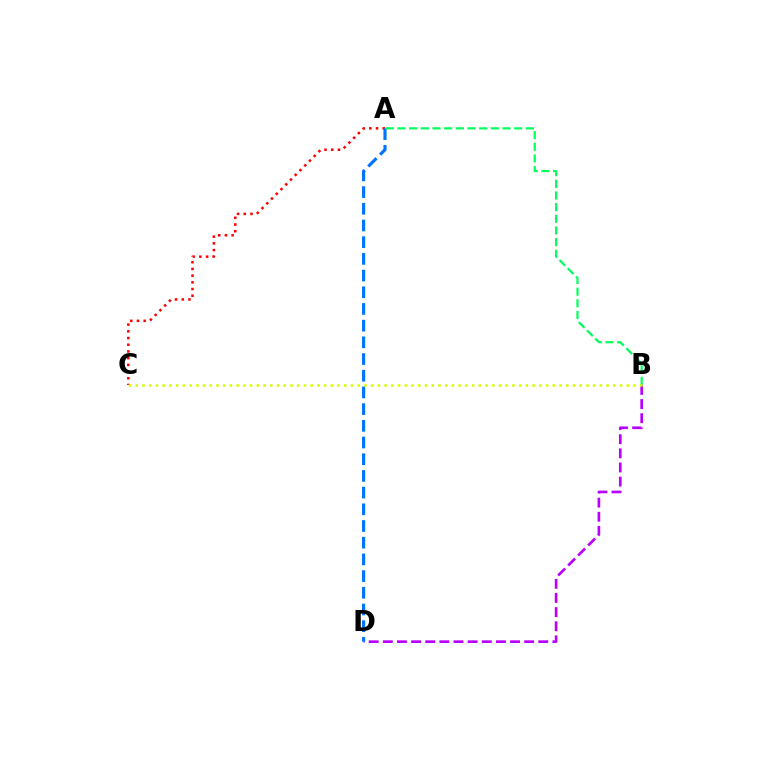{('B', 'D'): [{'color': '#b900ff', 'line_style': 'dashed', 'thickness': 1.92}], ('A', 'C'): [{'color': '#ff0000', 'line_style': 'dotted', 'thickness': 1.82}], ('A', 'D'): [{'color': '#0074ff', 'line_style': 'dashed', 'thickness': 2.27}], ('A', 'B'): [{'color': '#00ff5c', 'line_style': 'dashed', 'thickness': 1.59}], ('B', 'C'): [{'color': '#d1ff00', 'line_style': 'dotted', 'thickness': 1.83}]}